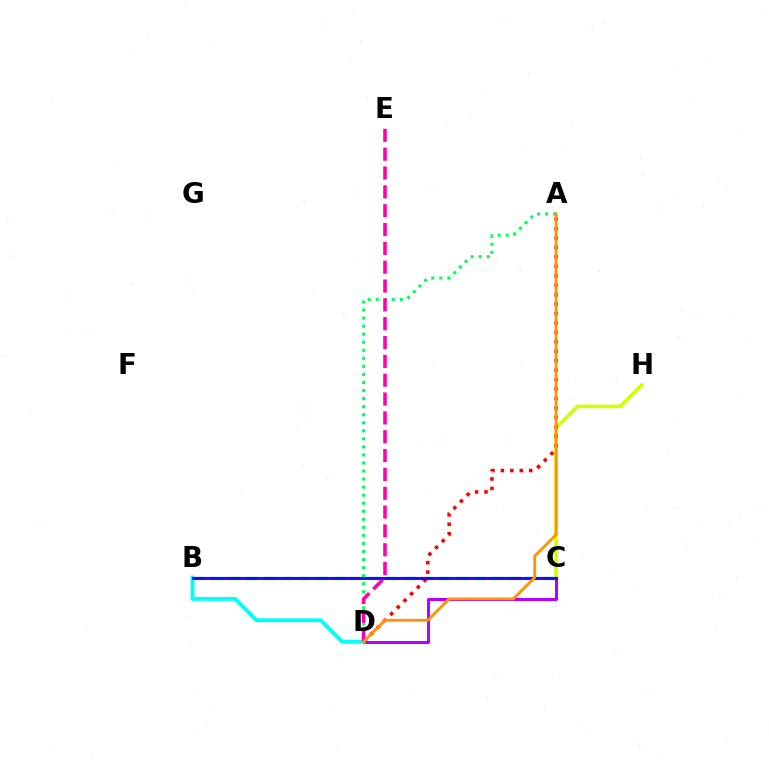{('B', 'C'): [{'color': '#3dff00', 'line_style': 'dashed', 'thickness': 2.38}, {'color': '#0074ff', 'line_style': 'solid', 'thickness': 1.55}, {'color': '#2500ff', 'line_style': 'solid', 'thickness': 2.05}], ('C', 'H'): [{'color': '#d1ff00', 'line_style': 'solid', 'thickness': 2.59}], ('A', 'D'): [{'color': '#ff0000', 'line_style': 'dotted', 'thickness': 2.56}, {'color': '#00ff5c', 'line_style': 'dotted', 'thickness': 2.19}, {'color': '#ff9400', 'line_style': 'solid', 'thickness': 2.06}], ('C', 'D'): [{'color': '#b900ff', 'line_style': 'solid', 'thickness': 2.17}], ('B', 'D'): [{'color': '#00fff6', 'line_style': 'solid', 'thickness': 2.78}], ('D', 'E'): [{'color': '#ff00ac', 'line_style': 'dashed', 'thickness': 2.56}]}